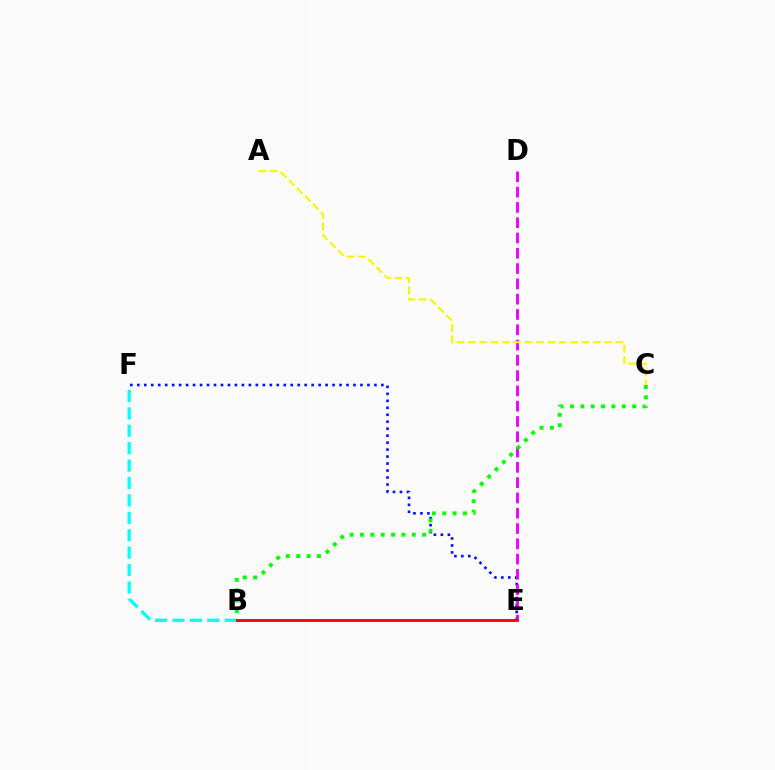{('B', 'F'): [{'color': '#00fff6', 'line_style': 'dashed', 'thickness': 2.36}], ('E', 'F'): [{'color': '#0010ff', 'line_style': 'dotted', 'thickness': 1.89}], ('D', 'E'): [{'color': '#ee00ff', 'line_style': 'dashed', 'thickness': 2.08}], ('B', 'C'): [{'color': '#08ff00', 'line_style': 'dotted', 'thickness': 2.82}], ('A', 'C'): [{'color': '#fcf500', 'line_style': 'dashed', 'thickness': 1.54}], ('B', 'E'): [{'color': '#ff0000', 'line_style': 'solid', 'thickness': 2.06}]}